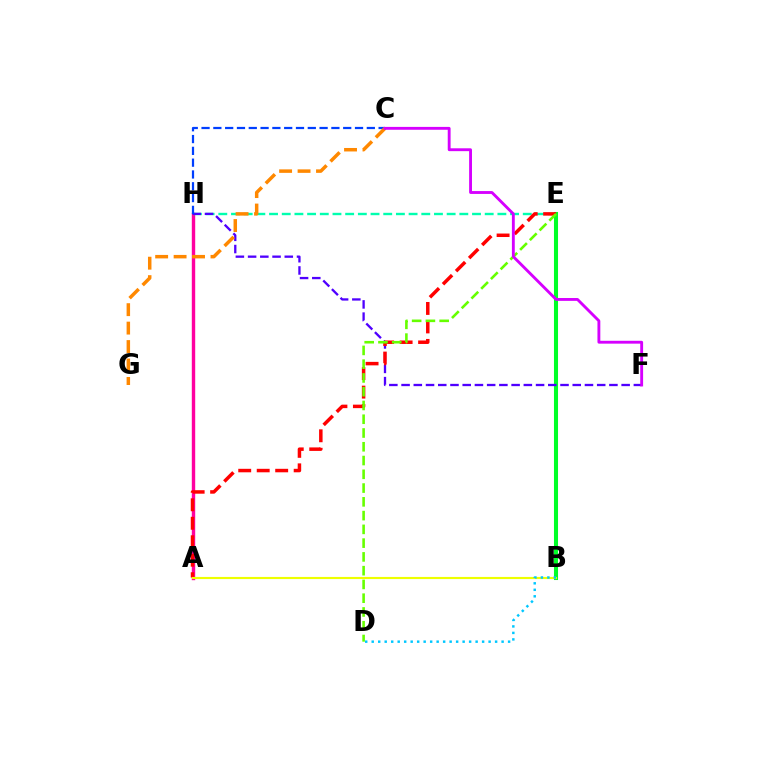{('B', 'E'): [{'color': '#00ff27', 'line_style': 'solid', 'thickness': 2.92}], ('A', 'H'): [{'color': '#ff00a0', 'line_style': 'solid', 'thickness': 2.45}], ('E', 'H'): [{'color': '#00ffaf', 'line_style': 'dashed', 'thickness': 1.72}], ('F', 'H'): [{'color': '#4f00ff', 'line_style': 'dashed', 'thickness': 1.66}], ('A', 'E'): [{'color': '#ff0000', 'line_style': 'dashed', 'thickness': 2.51}], ('D', 'E'): [{'color': '#66ff00', 'line_style': 'dashed', 'thickness': 1.87}], ('A', 'B'): [{'color': '#eeff00', 'line_style': 'solid', 'thickness': 1.54}], ('C', 'H'): [{'color': '#003fff', 'line_style': 'dashed', 'thickness': 1.6}], ('C', 'G'): [{'color': '#ff8800', 'line_style': 'dashed', 'thickness': 2.51}], ('B', 'D'): [{'color': '#00c7ff', 'line_style': 'dotted', 'thickness': 1.76}], ('C', 'F'): [{'color': '#d600ff', 'line_style': 'solid', 'thickness': 2.06}]}